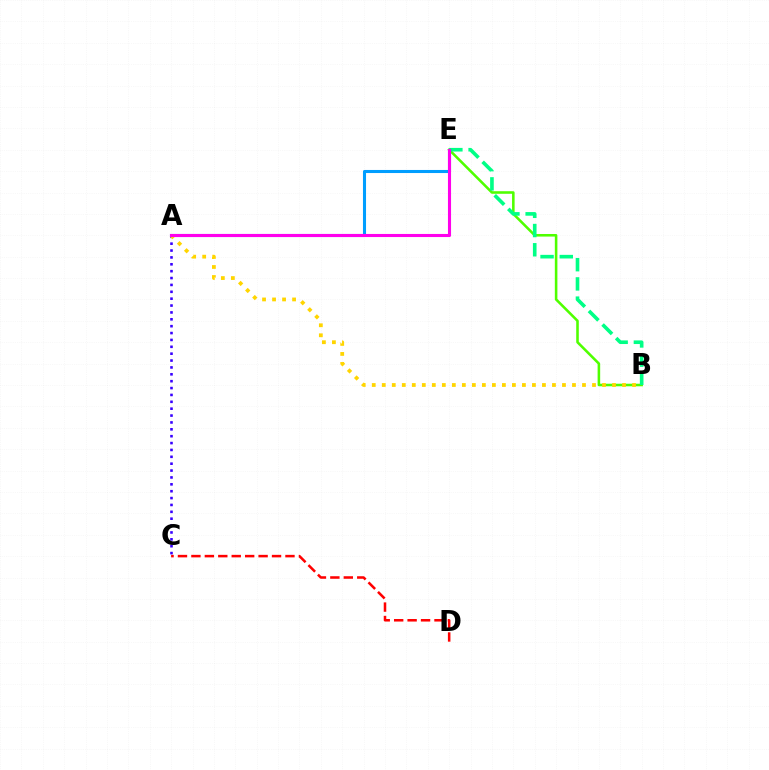{('C', 'D'): [{'color': '#ff0000', 'line_style': 'dashed', 'thickness': 1.83}], ('B', 'E'): [{'color': '#4fff00', 'line_style': 'solid', 'thickness': 1.85}, {'color': '#00ff86', 'line_style': 'dashed', 'thickness': 2.61}], ('A', 'C'): [{'color': '#3700ff', 'line_style': 'dotted', 'thickness': 1.87}], ('A', 'E'): [{'color': '#009eff', 'line_style': 'solid', 'thickness': 2.21}, {'color': '#ff00ed', 'line_style': 'solid', 'thickness': 2.23}], ('A', 'B'): [{'color': '#ffd500', 'line_style': 'dotted', 'thickness': 2.72}]}